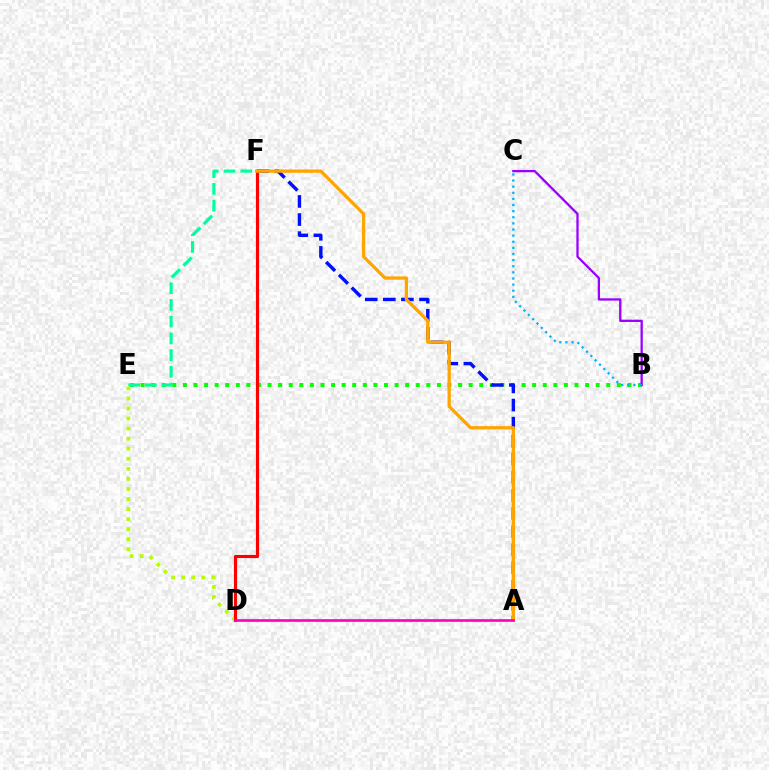{('B', 'E'): [{'color': '#08ff00', 'line_style': 'dotted', 'thickness': 2.88}], ('E', 'F'): [{'color': '#00ff9d', 'line_style': 'dashed', 'thickness': 2.27}], ('B', 'C'): [{'color': '#9b00ff', 'line_style': 'solid', 'thickness': 1.65}, {'color': '#00b5ff', 'line_style': 'dotted', 'thickness': 1.66}], ('D', 'E'): [{'color': '#b3ff00', 'line_style': 'dotted', 'thickness': 2.73}], ('A', 'F'): [{'color': '#0010ff', 'line_style': 'dashed', 'thickness': 2.46}, {'color': '#ffa500', 'line_style': 'solid', 'thickness': 2.37}], ('D', 'F'): [{'color': '#ff0000', 'line_style': 'solid', 'thickness': 2.26}], ('A', 'D'): [{'color': '#ff00bd', 'line_style': 'solid', 'thickness': 1.9}]}